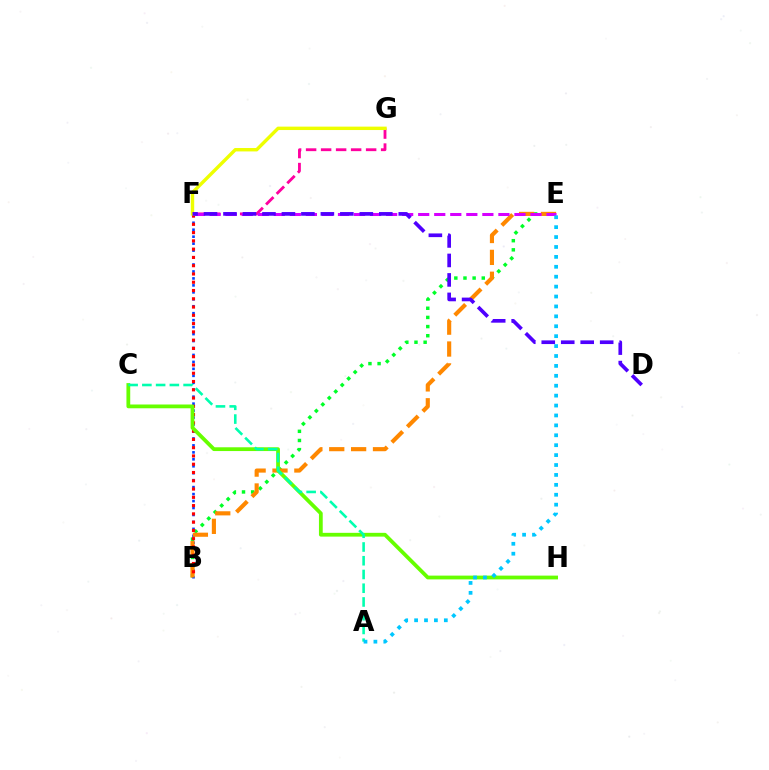{('B', 'E'): [{'color': '#00ff27', 'line_style': 'dotted', 'thickness': 2.49}, {'color': '#ff8800', 'line_style': 'dashed', 'thickness': 2.97}], ('F', 'G'): [{'color': '#ff00a0', 'line_style': 'dashed', 'thickness': 2.04}, {'color': '#eeff00', 'line_style': 'solid', 'thickness': 2.45}], ('B', 'F'): [{'color': '#003fff', 'line_style': 'dotted', 'thickness': 1.89}, {'color': '#ff0000', 'line_style': 'dotted', 'thickness': 2.25}], ('E', 'F'): [{'color': '#d600ff', 'line_style': 'dashed', 'thickness': 2.18}], ('C', 'H'): [{'color': '#66ff00', 'line_style': 'solid', 'thickness': 2.72}], ('A', 'C'): [{'color': '#00ffaf', 'line_style': 'dashed', 'thickness': 1.87}], ('A', 'E'): [{'color': '#00c7ff', 'line_style': 'dotted', 'thickness': 2.69}], ('D', 'F'): [{'color': '#4f00ff', 'line_style': 'dashed', 'thickness': 2.65}]}